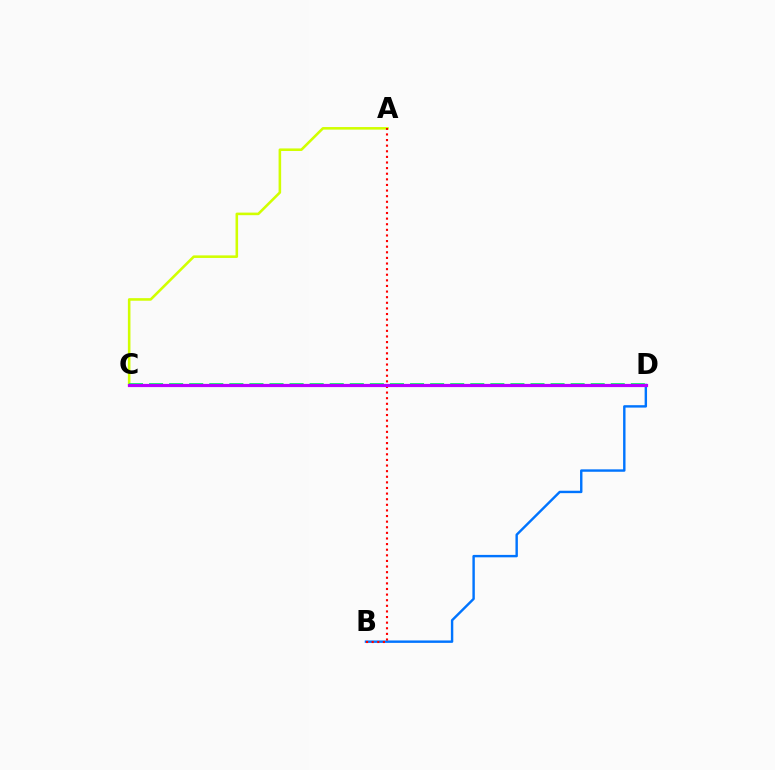{('B', 'D'): [{'color': '#0074ff', 'line_style': 'solid', 'thickness': 1.74}], ('A', 'C'): [{'color': '#d1ff00', 'line_style': 'solid', 'thickness': 1.85}], ('C', 'D'): [{'color': '#00ff5c', 'line_style': 'dashed', 'thickness': 2.73}, {'color': '#b900ff', 'line_style': 'solid', 'thickness': 2.3}], ('A', 'B'): [{'color': '#ff0000', 'line_style': 'dotted', 'thickness': 1.52}]}